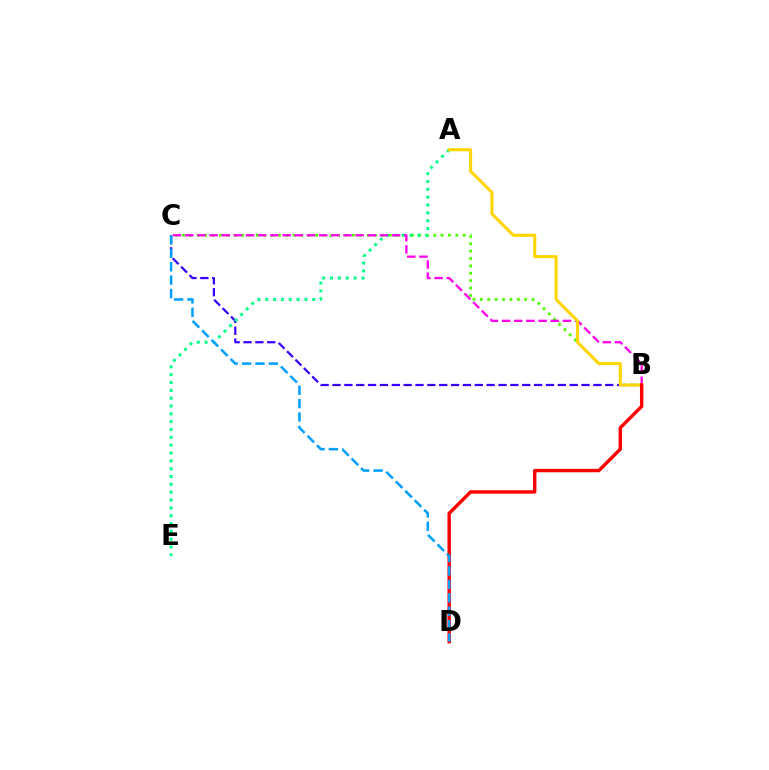{('B', 'C'): [{'color': '#3700ff', 'line_style': 'dashed', 'thickness': 1.61}, {'color': '#4fff00', 'line_style': 'dotted', 'thickness': 2.01}, {'color': '#ff00ed', 'line_style': 'dashed', 'thickness': 1.65}], ('A', 'E'): [{'color': '#00ff86', 'line_style': 'dotted', 'thickness': 2.13}], ('A', 'B'): [{'color': '#ffd500', 'line_style': 'solid', 'thickness': 2.21}], ('B', 'D'): [{'color': '#ff0000', 'line_style': 'solid', 'thickness': 2.45}], ('C', 'D'): [{'color': '#009eff', 'line_style': 'dashed', 'thickness': 1.82}]}